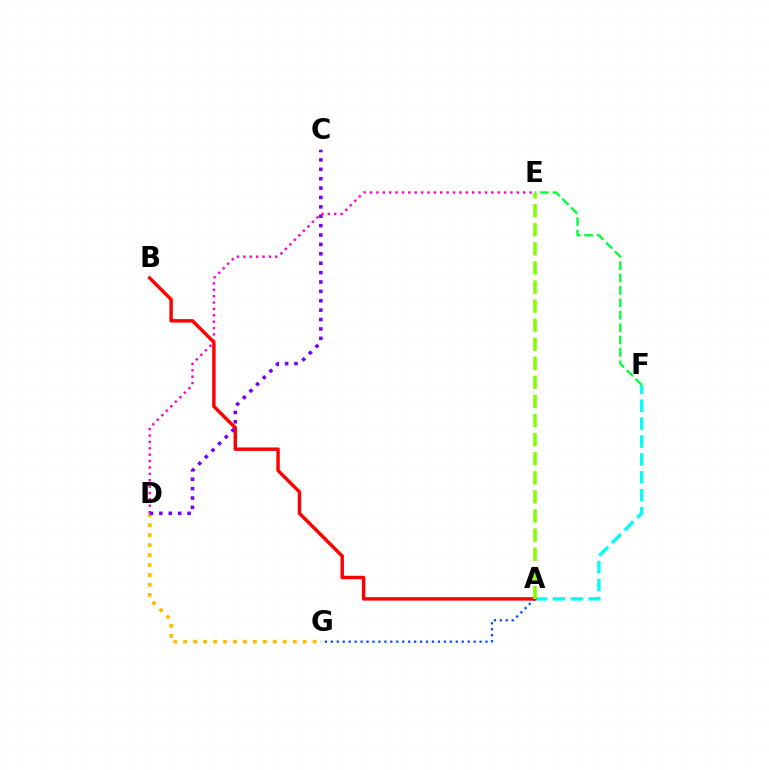{('D', 'E'): [{'color': '#ff00cf', 'line_style': 'dotted', 'thickness': 1.73}], ('A', 'G'): [{'color': '#004bff', 'line_style': 'dotted', 'thickness': 1.62}], ('A', 'F'): [{'color': '#00fff6', 'line_style': 'dashed', 'thickness': 2.43}], ('E', 'F'): [{'color': '#00ff39', 'line_style': 'dashed', 'thickness': 1.68}], ('A', 'B'): [{'color': '#ff0000', 'line_style': 'solid', 'thickness': 2.47}], ('D', 'G'): [{'color': '#ffbd00', 'line_style': 'dotted', 'thickness': 2.71}], ('C', 'D'): [{'color': '#7200ff', 'line_style': 'dotted', 'thickness': 2.55}], ('A', 'E'): [{'color': '#84ff00', 'line_style': 'dashed', 'thickness': 2.59}]}